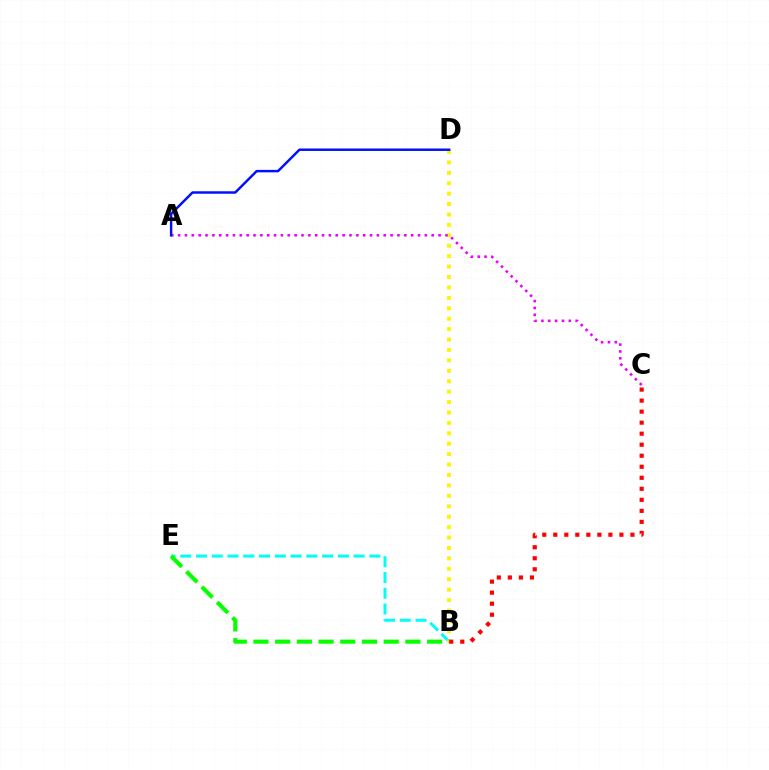{('B', 'E'): [{'color': '#00fff6', 'line_style': 'dashed', 'thickness': 2.14}, {'color': '#08ff00', 'line_style': 'dashed', 'thickness': 2.95}], ('B', 'D'): [{'color': '#fcf500', 'line_style': 'dotted', 'thickness': 2.83}], ('A', 'C'): [{'color': '#ee00ff', 'line_style': 'dotted', 'thickness': 1.86}], ('A', 'D'): [{'color': '#0010ff', 'line_style': 'solid', 'thickness': 1.78}], ('B', 'C'): [{'color': '#ff0000', 'line_style': 'dotted', 'thickness': 3.0}]}